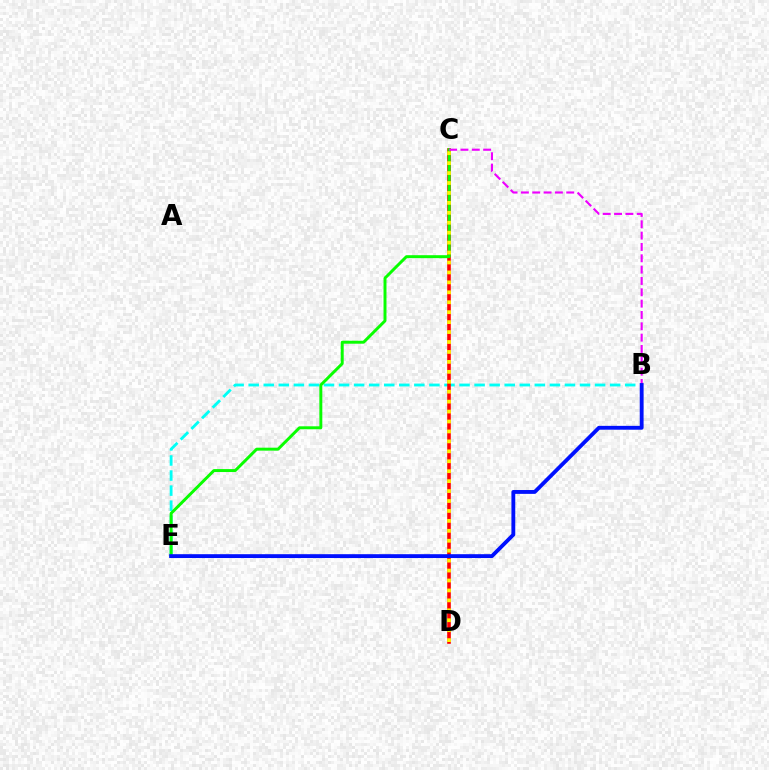{('B', 'E'): [{'color': '#00fff6', 'line_style': 'dashed', 'thickness': 2.05}, {'color': '#0010ff', 'line_style': 'solid', 'thickness': 2.77}], ('C', 'D'): [{'color': '#ff0000', 'line_style': 'solid', 'thickness': 2.6}, {'color': '#fcf500', 'line_style': 'dotted', 'thickness': 2.7}], ('C', 'E'): [{'color': '#08ff00', 'line_style': 'solid', 'thickness': 2.13}], ('B', 'C'): [{'color': '#ee00ff', 'line_style': 'dashed', 'thickness': 1.54}]}